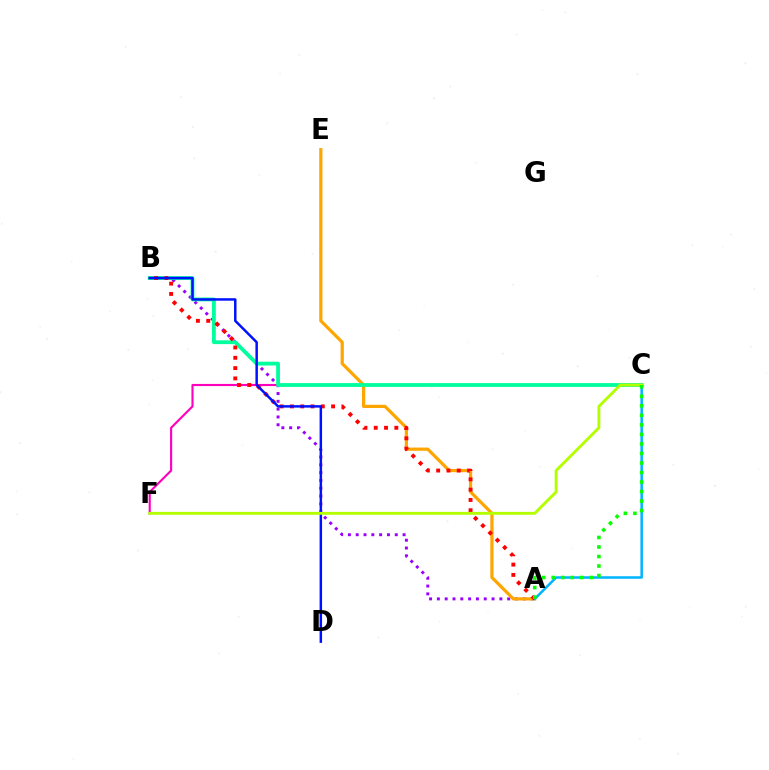{('A', 'B'): [{'color': '#9b00ff', 'line_style': 'dotted', 'thickness': 2.12}, {'color': '#ff0000', 'line_style': 'dotted', 'thickness': 2.8}], ('C', 'F'): [{'color': '#ff00bd', 'line_style': 'solid', 'thickness': 1.54}, {'color': '#b3ff00', 'line_style': 'solid', 'thickness': 2.07}], ('A', 'E'): [{'color': '#ffa500', 'line_style': 'solid', 'thickness': 2.31}], ('B', 'C'): [{'color': '#00ff9d', 'line_style': 'solid', 'thickness': 2.74}], ('A', 'C'): [{'color': '#00b5ff', 'line_style': 'solid', 'thickness': 1.81}, {'color': '#08ff00', 'line_style': 'dotted', 'thickness': 2.59}], ('B', 'D'): [{'color': '#0010ff', 'line_style': 'solid', 'thickness': 1.78}]}